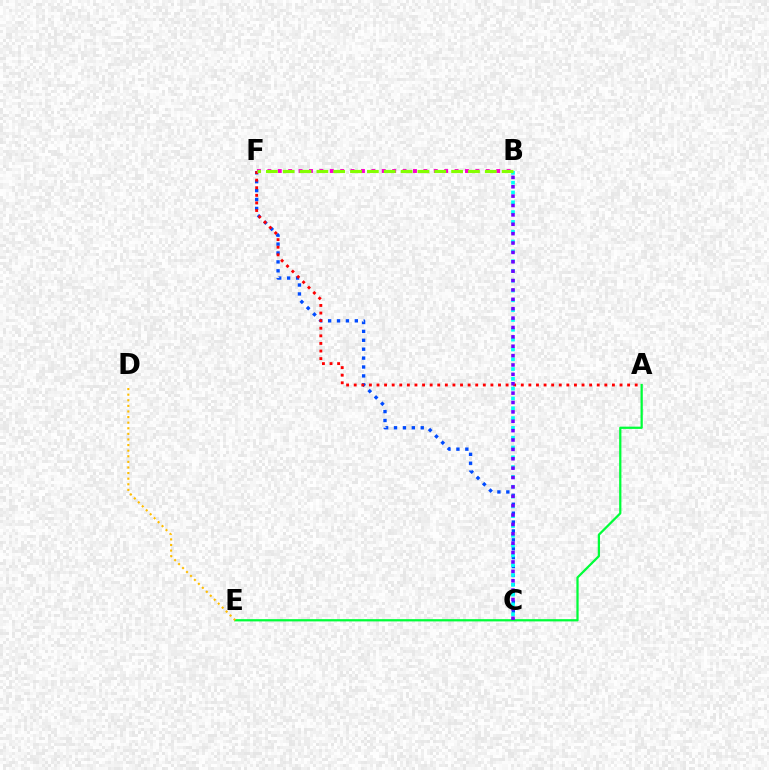{('C', 'F'): [{'color': '#004bff', 'line_style': 'dotted', 'thickness': 2.42}], ('A', 'E'): [{'color': '#00ff39', 'line_style': 'solid', 'thickness': 1.62}], ('A', 'F'): [{'color': '#ff0000', 'line_style': 'dotted', 'thickness': 2.06}], ('B', 'C'): [{'color': '#00fff6', 'line_style': 'dotted', 'thickness': 2.67}, {'color': '#7200ff', 'line_style': 'dotted', 'thickness': 2.55}], ('B', 'F'): [{'color': '#ff00cf', 'line_style': 'dotted', 'thickness': 2.83}, {'color': '#84ff00', 'line_style': 'dashed', 'thickness': 2.29}], ('D', 'E'): [{'color': '#ffbd00', 'line_style': 'dotted', 'thickness': 1.52}]}